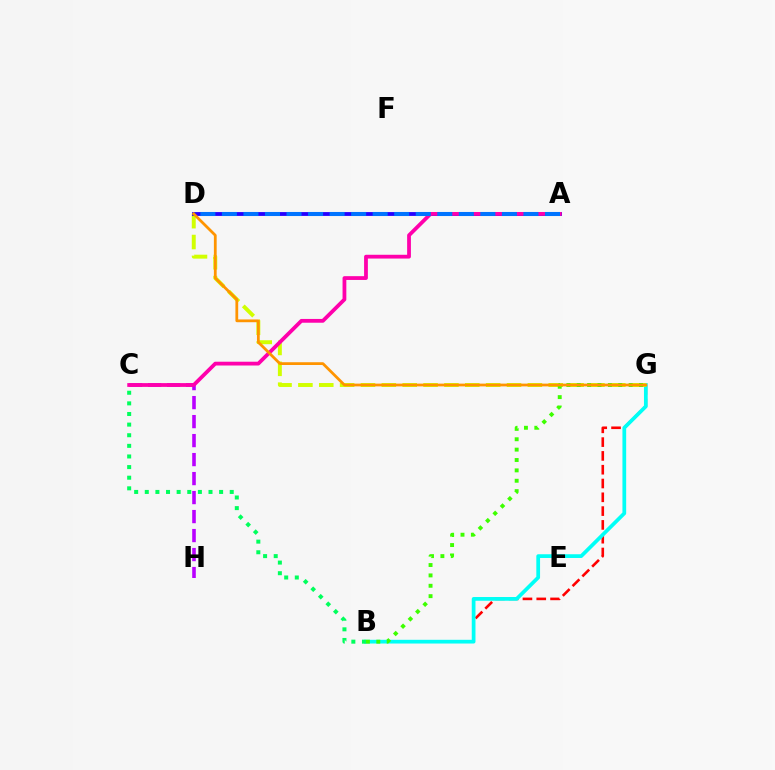{('B', 'G'): [{'color': '#ff0000', 'line_style': 'dashed', 'thickness': 1.87}, {'color': '#00fff6', 'line_style': 'solid', 'thickness': 2.68}, {'color': '#3dff00', 'line_style': 'dotted', 'thickness': 2.82}], ('D', 'G'): [{'color': '#d1ff00', 'line_style': 'dashed', 'thickness': 2.83}, {'color': '#ff9400', 'line_style': 'solid', 'thickness': 2.0}], ('A', 'D'): [{'color': '#2500ff', 'line_style': 'solid', 'thickness': 2.76}, {'color': '#0074ff', 'line_style': 'dashed', 'thickness': 2.93}], ('C', 'H'): [{'color': '#b900ff', 'line_style': 'dashed', 'thickness': 2.58}], ('A', 'C'): [{'color': '#ff00ac', 'line_style': 'solid', 'thickness': 2.72}], ('B', 'C'): [{'color': '#00ff5c', 'line_style': 'dotted', 'thickness': 2.89}]}